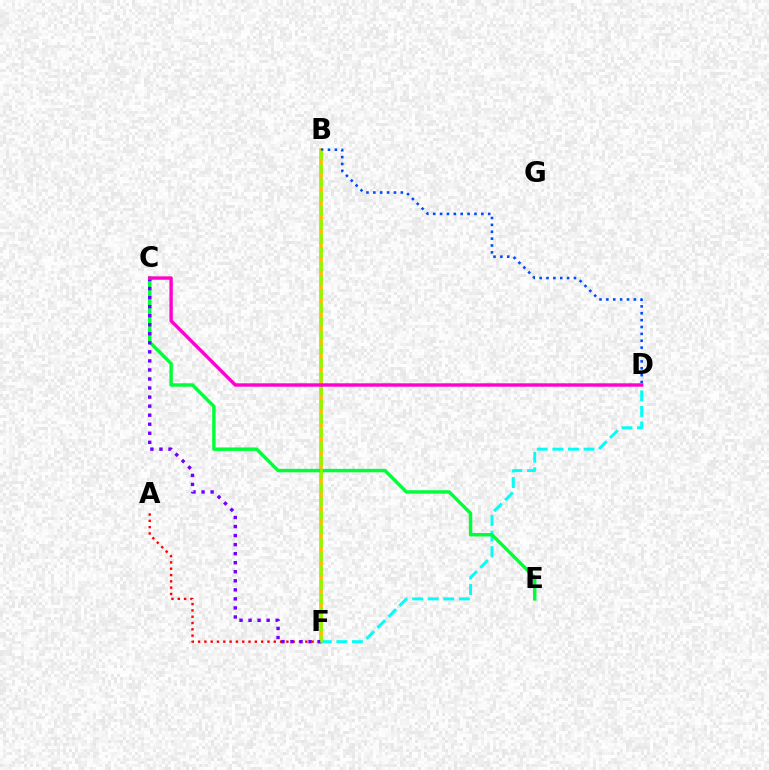{('B', 'F'): [{'color': '#ffbd00', 'line_style': 'solid', 'thickness': 2.65}, {'color': '#84ff00', 'line_style': 'dashed', 'thickness': 1.88}], ('A', 'F'): [{'color': '#ff0000', 'line_style': 'dotted', 'thickness': 1.71}], ('B', 'D'): [{'color': '#004bff', 'line_style': 'dotted', 'thickness': 1.87}], ('D', 'F'): [{'color': '#00fff6', 'line_style': 'dashed', 'thickness': 2.12}], ('C', 'E'): [{'color': '#00ff39', 'line_style': 'solid', 'thickness': 2.48}], ('C', 'F'): [{'color': '#7200ff', 'line_style': 'dotted', 'thickness': 2.46}], ('C', 'D'): [{'color': '#ff00cf', 'line_style': 'solid', 'thickness': 2.45}]}